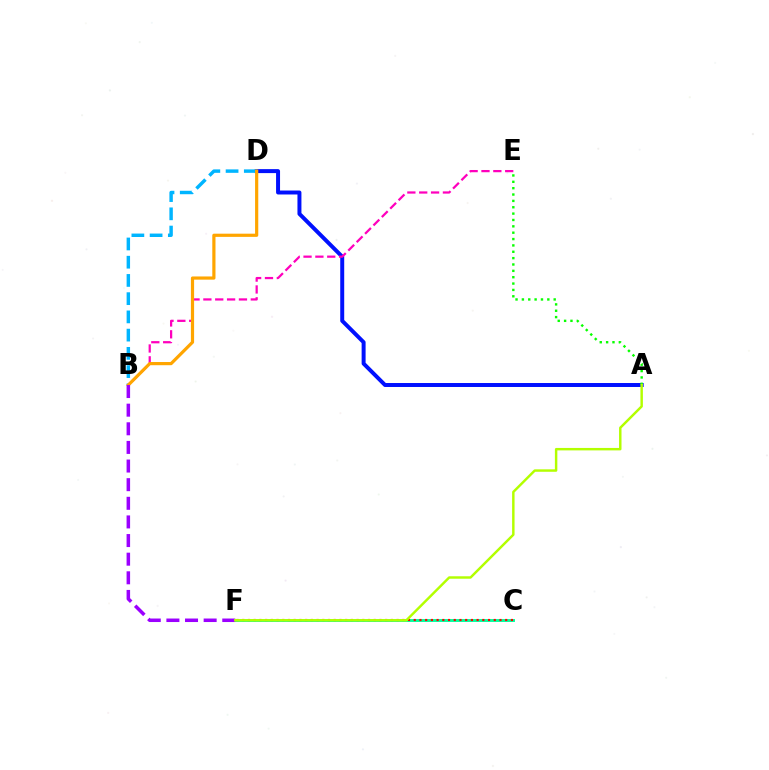{('A', 'D'): [{'color': '#0010ff', 'line_style': 'solid', 'thickness': 2.86}], ('C', 'F'): [{'color': '#00ff9d', 'line_style': 'solid', 'thickness': 2.1}, {'color': '#ff0000', 'line_style': 'dotted', 'thickness': 1.55}], ('B', 'D'): [{'color': '#00b5ff', 'line_style': 'dashed', 'thickness': 2.48}, {'color': '#ffa500', 'line_style': 'solid', 'thickness': 2.3}], ('B', 'E'): [{'color': '#ff00bd', 'line_style': 'dashed', 'thickness': 1.61}], ('B', 'F'): [{'color': '#9b00ff', 'line_style': 'dashed', 'thickness': 2.53}], ('A', 'E'): [{'color': '#08ff00', 'line_style': 'dotted', 'thickness': 1.73}], ('A', 'F'): [{'color': '#b3ff00', 'line_style': 'solid', 'thickness': 1.76}]}